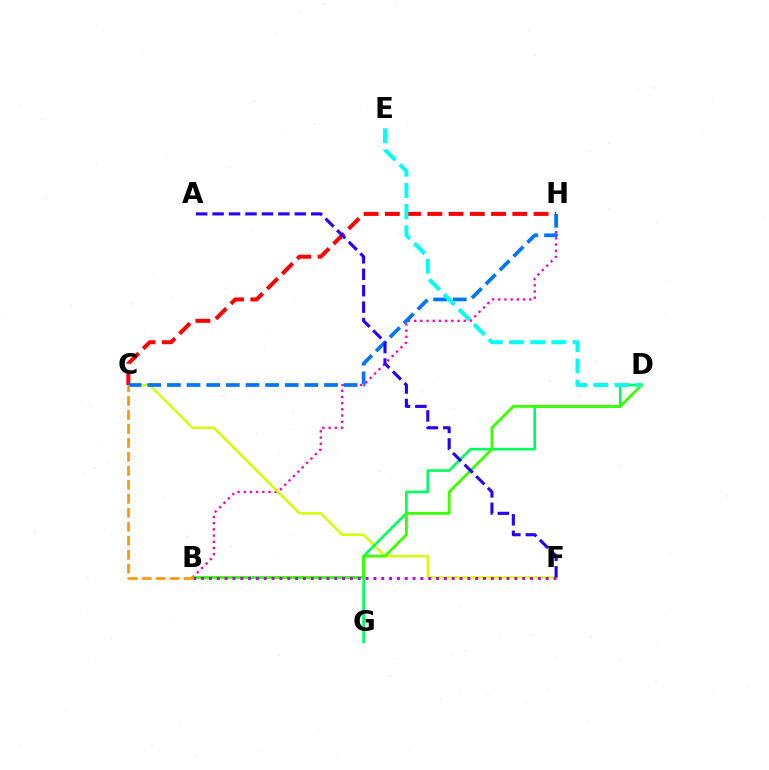{('B', 'H'): [{'color': '#ff00ac', 'line_style': 'dotted', 'thickness': 1.68}], ('C', 'F'): [{'color': '#d1ff00', 'line_style': 'solid', 'thickness': 1.75}], ('D', 'G'): [{'color': '#00ff5c', 'line_style': 'solid', 'thickness': 1.91}], ('B', 'D'): [{'color': '#3dff00', 'line_style': 'solid', 'thickness': 2.04}], ('B', 'F'): [{'color': '#b900ff', 'line_style': 'dotted', 'thickness': 2.13}], ('C', 'H'): [{'color': '#ff0000', 'line_style': 'dashed', 'thickness': 2.89}, {'color': '#0074ff', 'line_style': 'dashed', 'thickness': 2.67}], ('D', 'E'): [{'color': '#00fff6', 'line_style': 'dashed', 'thickness': 2.88}], ('B', 'C'): [{'color': '#ff9400', 'line_style': 'dashed', 'thickness': 1.9}], ('A', 'F'): [{'color': '#2500ff', 'line_style': 'dashed', 'thickness': 2.23}]}